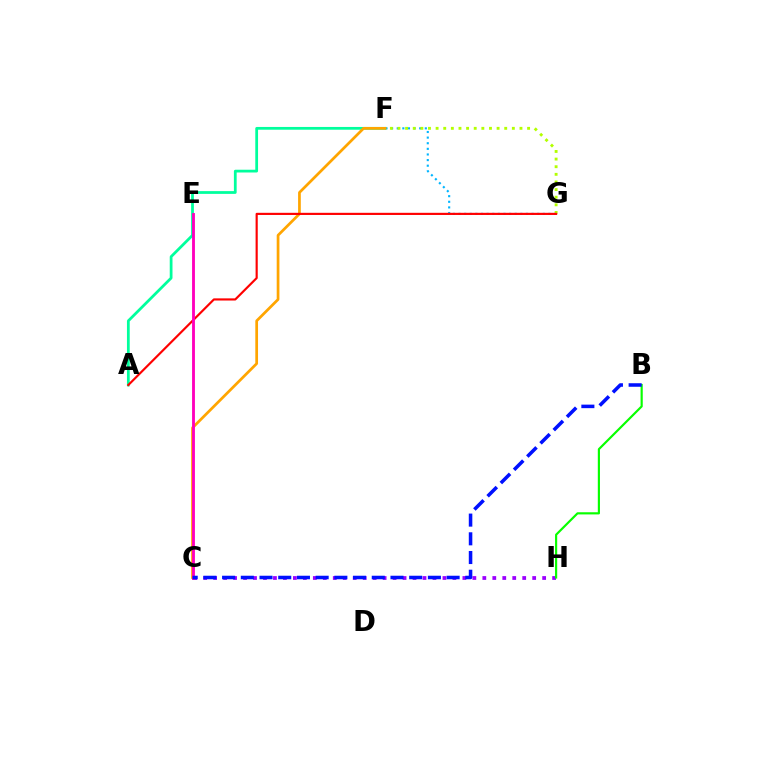{('F', 'G'): [{'color': '#00b5ff', 'line_style': 'dotted', 'thickness': 1.53}, {'color': '#b3ff00', 'line_style': 'dotted', 'thickness': 2.07}], ('C', 'H'): [{'color': '#9b00ff', 'line_style': 'dotted', 'thickness': 2.71}], ('A', 'F'): [{'color': '#00ff9d', 'line_style': 'solid', 'thickness': 1.99}], ('C', 'F'): [{'color': '#ffa500', 'line_style': 'solid', 'thickness': 1.96}], ('B', 'H'): [{'color': '#08ff00', 'line_style': 'solid', 'thickness': 1.56}], ('A', 'G'): [{'color': '#ff0000', 'line_style': 'solid', 'thickness': 1.56}], ('C', 'E'): [{'color': '#ff00bd', 'line_style': 'solid', 'thickness': 2.05}], ('B', 'C'): [{'color': '#0010ff', 'line_style': 'dashed', 'thickness': 2.54}]}